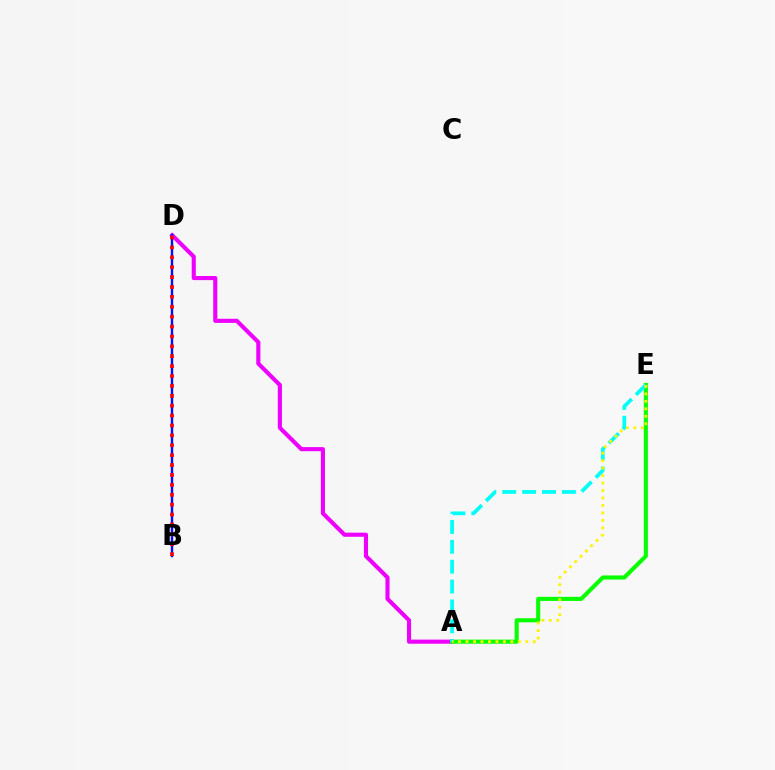{('A', 'D'): [{'color': '#ee00ff', 'line_style': 'solid', 'thickness': 2.96}], ('B', 'D'): [{'color': '#0010ff', 'line_style': 'solid', 'thickness': 1.72}, {'color': '#ff0000', 'line_style': 'dotted', 'thickness': 2.69}], ('A', 'E'): [{'color': '#08ff00', 'line_style': 'solid', 'thickness': 2.95}, {'color': '#00fff6', 'line_style': 'dashed', 'thickness': 2.7}, {'color': '#fcf500', 'line_style': 'dotted', 'thickness': 2.03}]}